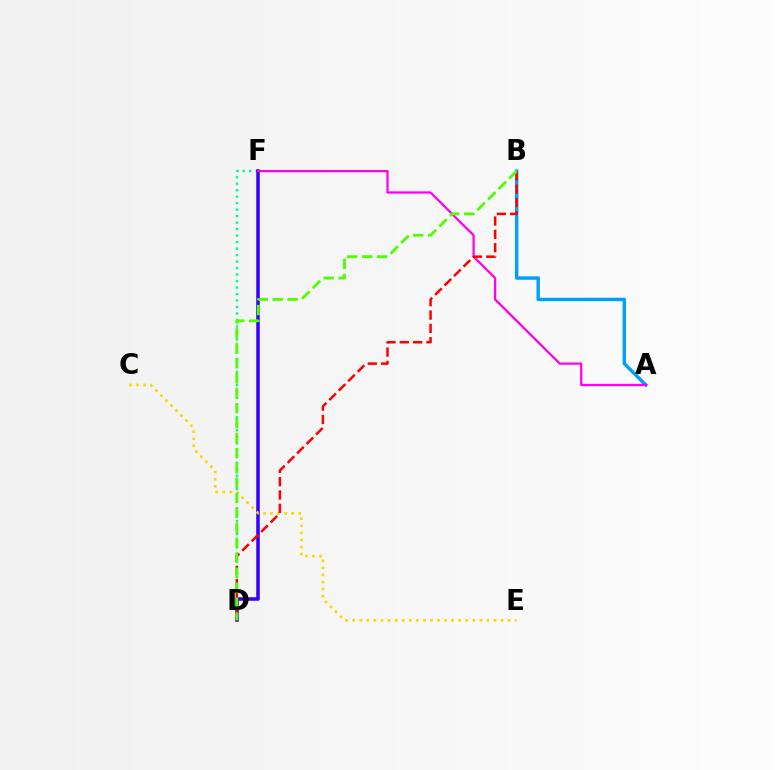{('A', 'B'): [{'color': '#009eff', 'line_style': 'solid', 'thickness': 2.46}], ('D', 'F'): [{'color': '#00ff86', 'line_style': 'dotted', 'thickness': 1.76}, {'color': '#3700ff', 'line_style': 'solid', 'thickness': 2.55}], ('A', 'F'): [{'color': '#ff00ed', 'line_style': 'solid', 'thickness': 1.63}], ('C', 'E'): [{'color': '#ffd500', 'line_style': 'dotted', 'thickness': 1.92}], ('B', 'D'): [{'color': '#ff0000', 'line_style': 'dashed', 'thickness': 1.81}, {'color': '#4fff00', 'line_style': 'dashed', 'thickness': 2.03}]}